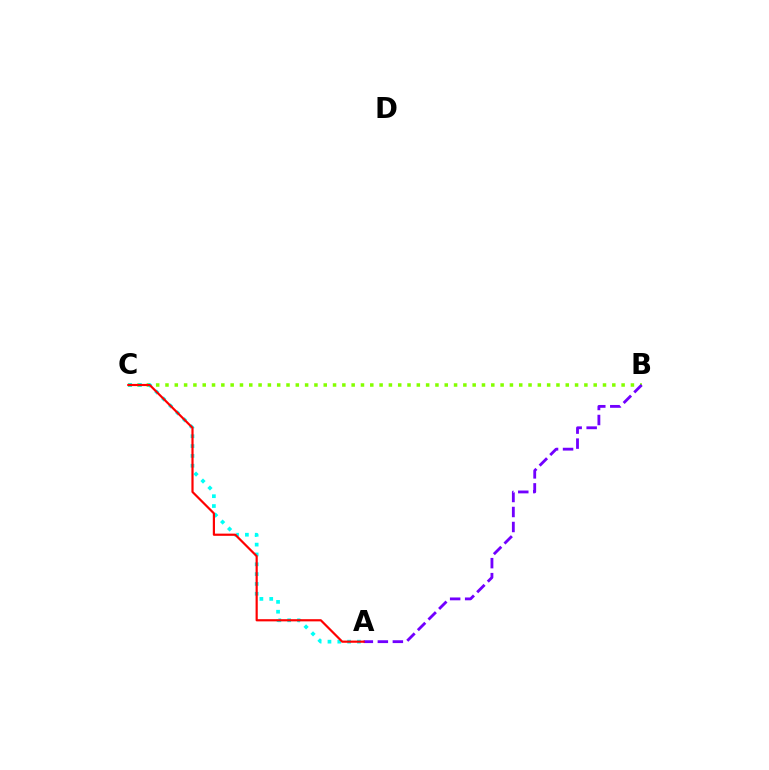{('B', 'C'): [{'color': '#84ff00', 'line_style': 'dotted', 'thickness': 2.53}], ('A', 'C'): [{'color': '#00fff6', 'line_style': 'dotted', 'thickness': 2.67}, {'color': '#ff0000', 'line_style': 'solid', 'thickness': 1.57}], ('A', 'B'): [{'color': '#7200ff', 'line_style': 'dashed', 'thickness': 2.04}]}